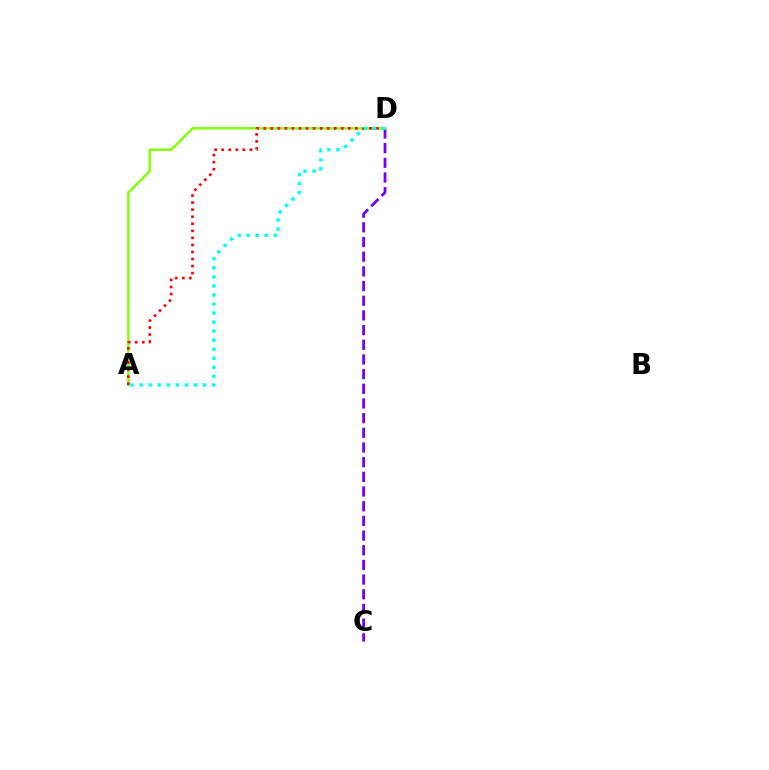{('C', 'D'): [{'color': '#7200ff', 'line_style': 'dashed', 'thickness': 1.99}], ('A', 'D'): [{'color': '#84ff00', 'line_style': 'solid', 'thickness': 1.77}, {'color': '#ff0000', 'line_style': 'dotted', 'thickness': 1.92}, {'color': '#00fff6', 'line_style': 'dotted', 'thickness': 2.46}]}